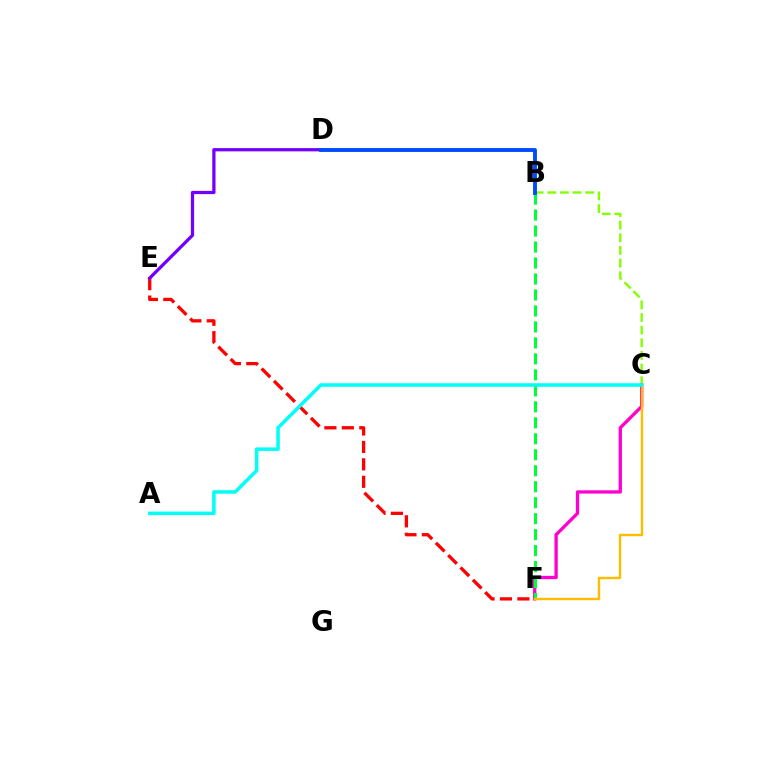{('E', 'F'): [{'color': '#ff0000', 'line_style': 'dashed', 'thickness': 2.37}], ('B', 'C'): [{'color': '#84ff00', 'line_style': 'dashed', 'thickness': 1.72}], ('C', 'F'): [{'color': '#ff00cf', 'line_style': 'solid', 'thickness': 2.37}, {'color': '#ffbd00', 'line_style': 'solid', 'thickness': 1.74}], ('D', 'E'): [{'color': '#7200ff', 'line_style': 'solid', 'thickness': 2.35}], ('B', 'F'): [{'color': '#00ff39', 'line_style': 'dashed', 'thickness': 2.17}], ('B', 'D'): [{'color': '#004bff', 'line_style': 'solid', 'thickness': 2.78}], ('A', 'C'): [{'color': '#00fff6', 'line_style': 'solid', 'thickness': 2.53}]}